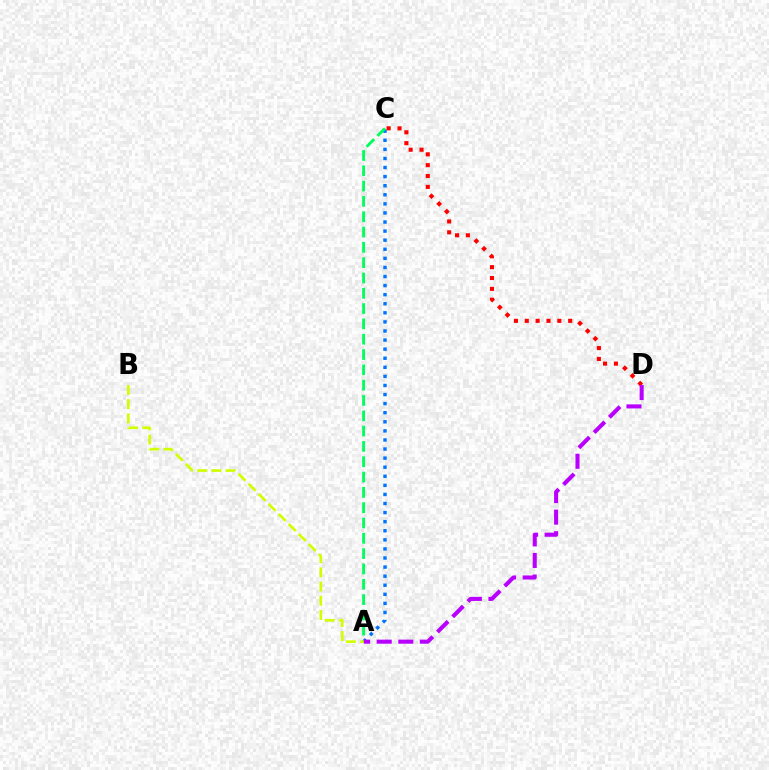{('A', 'C'): [{'color': '#0074ff', 'line_style': 'dotted', 'thickness': 2.47}, {'color': '#00ff5c', 'line_style': 'dashed', 'thickness': 2.08}], ('C', 'D'): [{'color': '#ff0000', 'line_style': 'dotted', 'thickness': 2.95}], ('A', 'D'): [{'color': '#b900ff', 'line_style': 'dashed', 'thickness': 2.93}], ('A', 'B'): [{'color': '#d1ff00', 'line_style': 'dashed', 'thickness': 1.93}]}